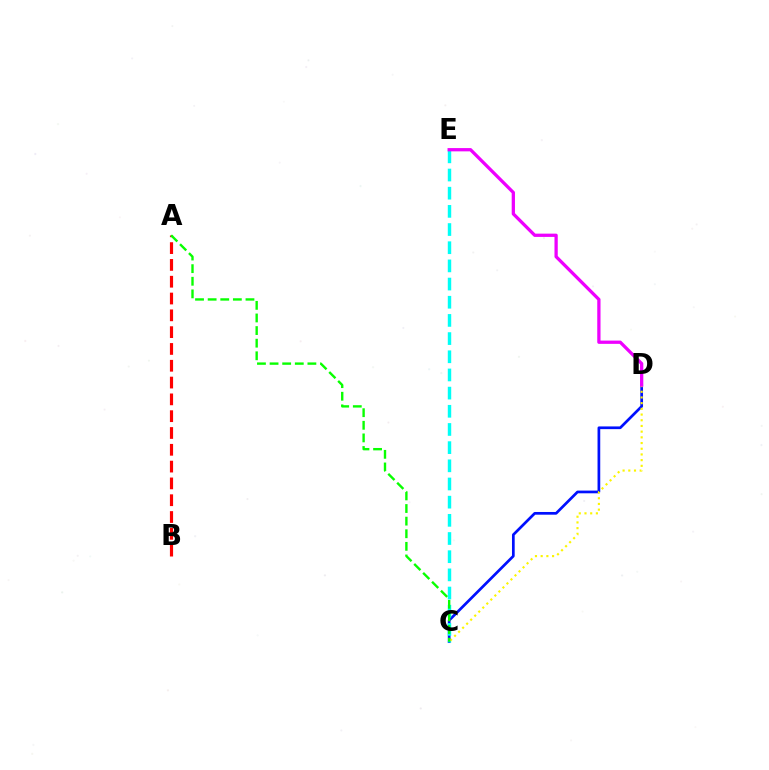{('A', 'B'): [{'color': '#ff0000', 'line_style': 'dashed', 'thickness': 2.28}], ('C', 'D'): [{'color': '#0010ff', 'line_style': 'solid', 'thickness': 1.95}, {'color': '#fcf500', 'line_style': 'dotted', 'thickness': 1.55}], ('C', 'E'): [{'color': '#00fff6', 'line_style': 'dashed', 'thickness': 2.47}], ('A', 'C'): [{'color': '#08ff00', 'line_style': 'dashed', 'thickness': 1.71}], ('D', 'E'): [{'color': '#ee00ff', 'line_style': 'solid', 'thickness': 2.36}]}